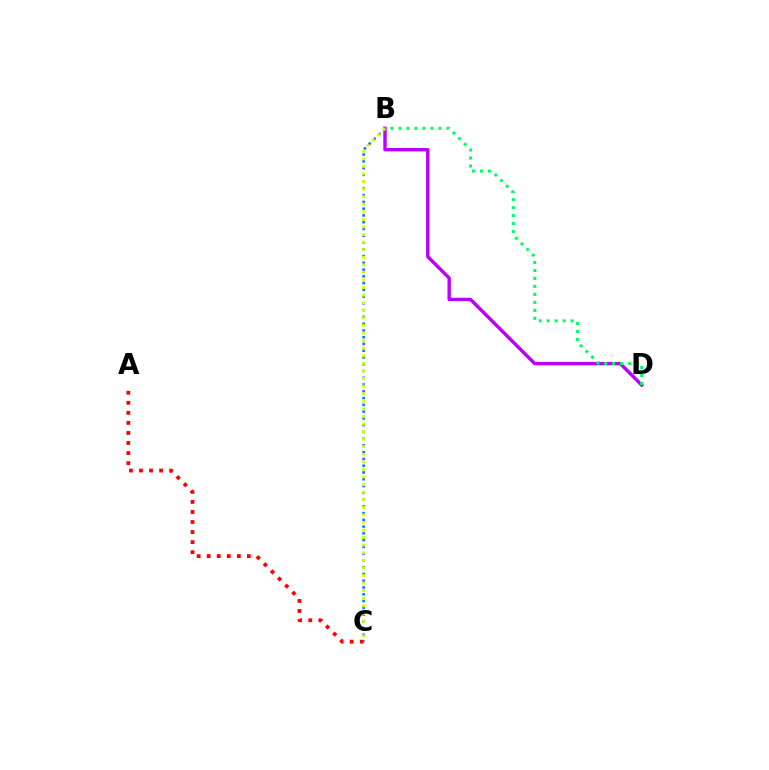{('B', 'D'): [{'color': '#b900ff', 'line_style': 'solid', 'thickness': 2.46}, {'color': '#00ff5c', 'line_style': 'dotted', 'thickness': 2.17}], ('B', 'C'): [{'color': '#0074ff', 'line_style': 'dotted', 'thickness': 1.84}, {'color': '#d1ff00', 'line_style': 'dotted', 'thickness': 2.06}], ('A', 'C'): [{'color': '#ff0000', 'line_style': 'dotted', 'thickness': 2.73}]}